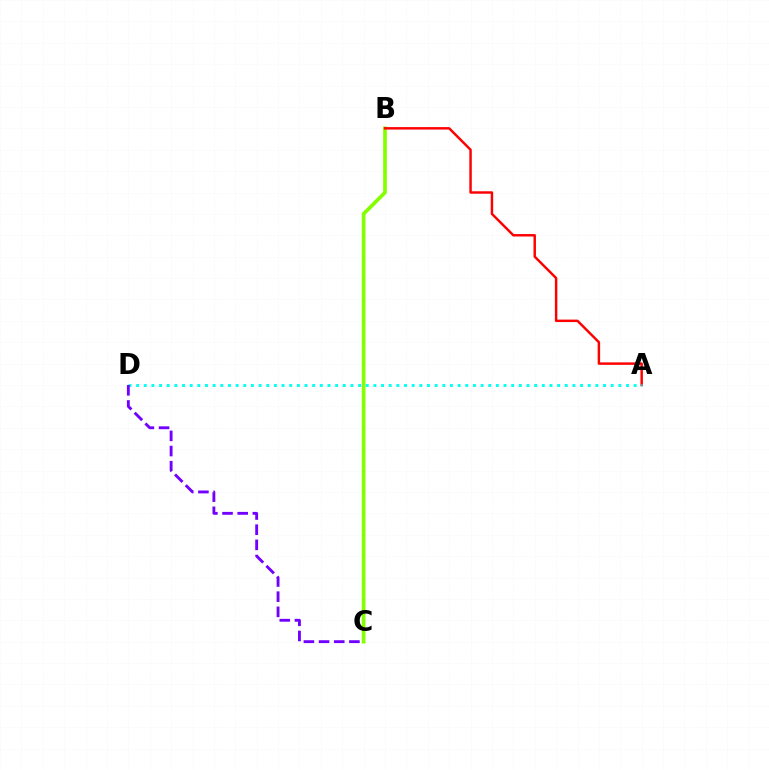{('B', 'C'): [{'color': '#84ff00', 'line_style': 'solid', 'thickness': 2.65}], ('A', 'B'): [{'color': '#ff0000', 'line_style': 'solid', 'thickness': 1.77}], ('A', 'D'): [{'color': '#00fff6', 'line_style': 'dotted', 'thickness': 2.08}], ('C', 'D'): [{'color': '#7200ff', 'line_style': 'dashed', 'thickness': 2.06}]}